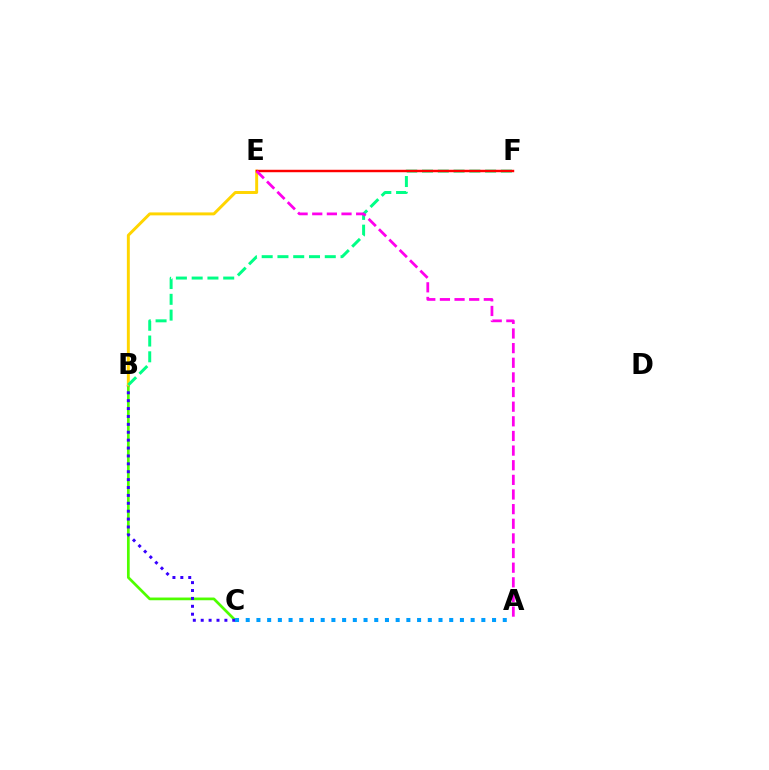{('B', 'C'): [{'color': '#4fff00', 'line_style': 'solid', 'thickness': 1.96}, {'color': '#3700ff', 'line_style': 'dotted', 'thickness': 2.14}], ('B', 'E'): [{'color': '#ffd500', 'line_style': 'solid', 'thickness': 2.12}], ('B', 'F'): [{'color': '#00ff86', 'line_style': 'dashed', 'thickness': 2.14}], ('A', 'C'): [{'color': '#009eff', 'line_style': 'dotted', 'thickness': 2.91}], ('E', 'F'): [{'color': '#ff0000', 'line_style': 'solid', 'thickness': 1.76}], ('A', 'E'): [{'color': '#ff00ed', 'line_style': 'dashed', 'thickness': 1.99}]}